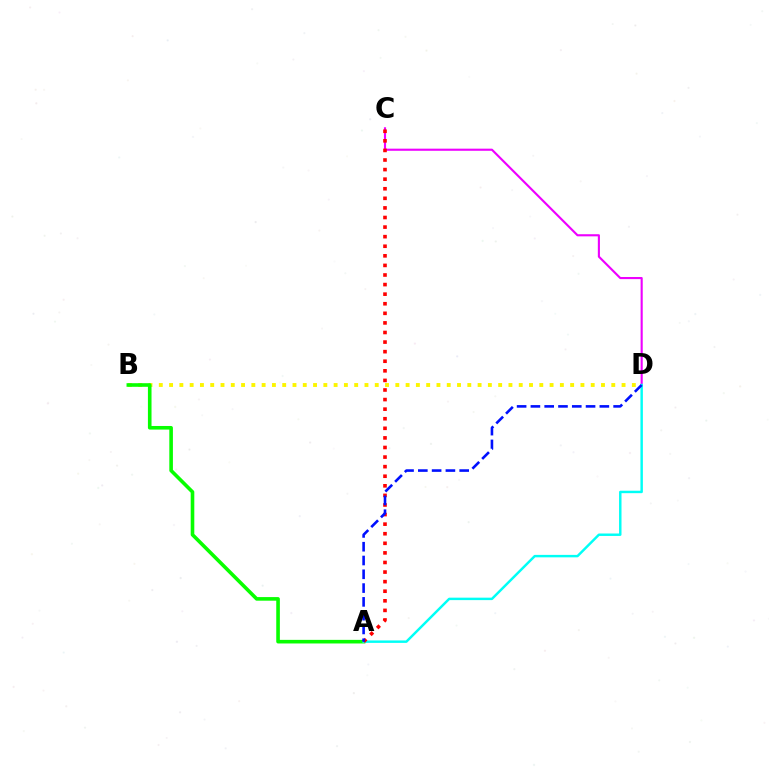{('B', 'D'): [{'color': '#fcf500', 'line_style': 'dotted', 'thickness': 2.79}], ('C', 'D'): [{'color': '#ee00ff', 'line_style': 'solid', 'thickness': 1.53}], ('A', 'B'): [{'color': '#08ff00', 'line_style': 'solid', 'thickness': 2.6}], ('A', 'D'): [{'color': '#00fff6', 'line_style': 'solid', 'thickness': 1.76}, {'color': '#0010ff', 'line_style': 'dashed', 'thickness': 1.87}], ('A', 'C'): [{'color': '#ff0000', 'line_style': 'dotted', 'thickness': 2.6}]}